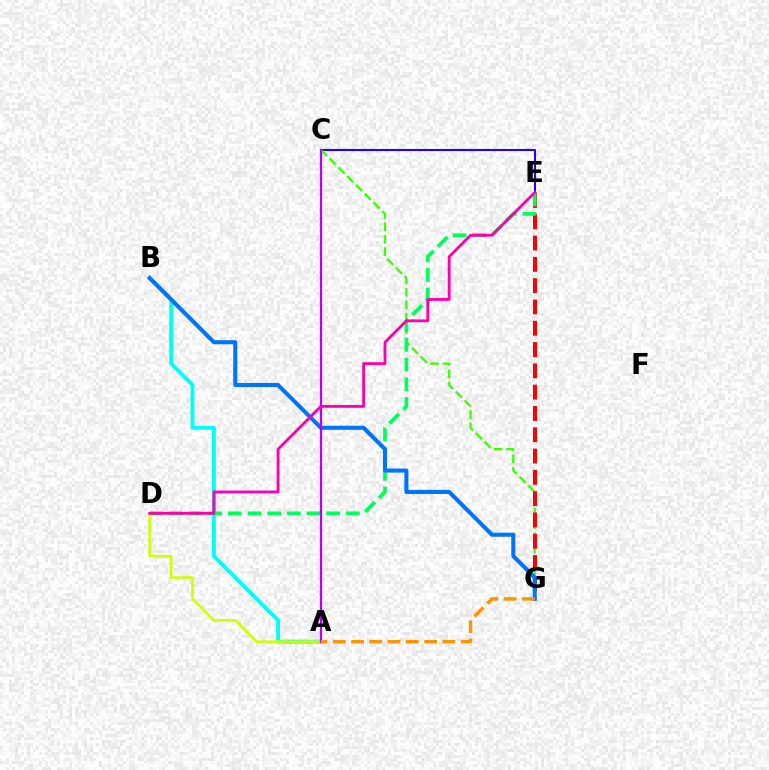{('C', 'E'): [{'color': '#2500ff', 'line_style': 'solid', 'thickness': 1.5}], ('A', 'B'): [{'color': '#00fff6', 'line_style': 'solid', 'thickness': 2.79}], ('C', 'G'): [{'color': '#3dff00', 'line_style': 'dashed', 'thickness': 1.69}], ('A', 'D'): [{'color': '#d1ff00', 'line_style': 'solid', 'thickness': 1.84}], ('E', 'G'): [{'color': '#ff0000', 'line_style': 'dashed', 'thickness': 2.89}], ('D', 'E'): [{'color': '#00ff5c', 'line_style': 'dashed', 'thickness': 2.67}, {'color': '#ff00ac', 'line_style': 'solid', 'thickness': 2.03}], ('B', 'G'): [{'color': '#0074ff', 'line_style': 'solid', 'thickness': 2.93}], ('A', 'C'): [{'color': '#b900ff', 'line_style': 'solid', 'thickness': 1.63}], ('A', 'G'): [{'color': '#ff9400', 'line_style': 'dashed', 'thickness': 2.48}]}